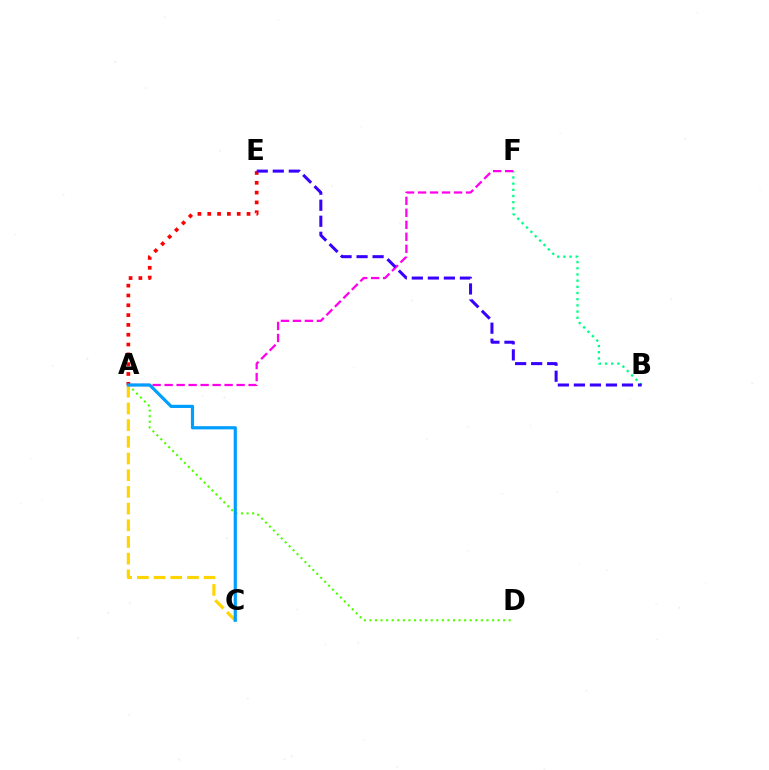{('A', 'D'): [{'color': '#4fff00', 'line_style': 'dotted', 'thickness': 1.51}], ('B', 'F'): [{'color': '#00ff86', 'line_style': 'dotted', 'thickness': 1.68}], ('A', 'F'): [{'color': '#ff00ed', 'line_style': 'dashed', 'thickness': 1.63}], ('A', 'E'): [{'color': '#ff0000', 'line_style': 'dotted', 'thickness': 2.67}], ('A', 'C'): [{'color': '#ffd500', 'line_style': 'dashed', 'thickness': 2.27}, {'color': '#009eff', 'line_style': 'solid', 'thickness': 2.29}], ('B', 'E'): [{'color': '#3700ff', 'line_style': 'dashed', 'thickness': 2.18}]}